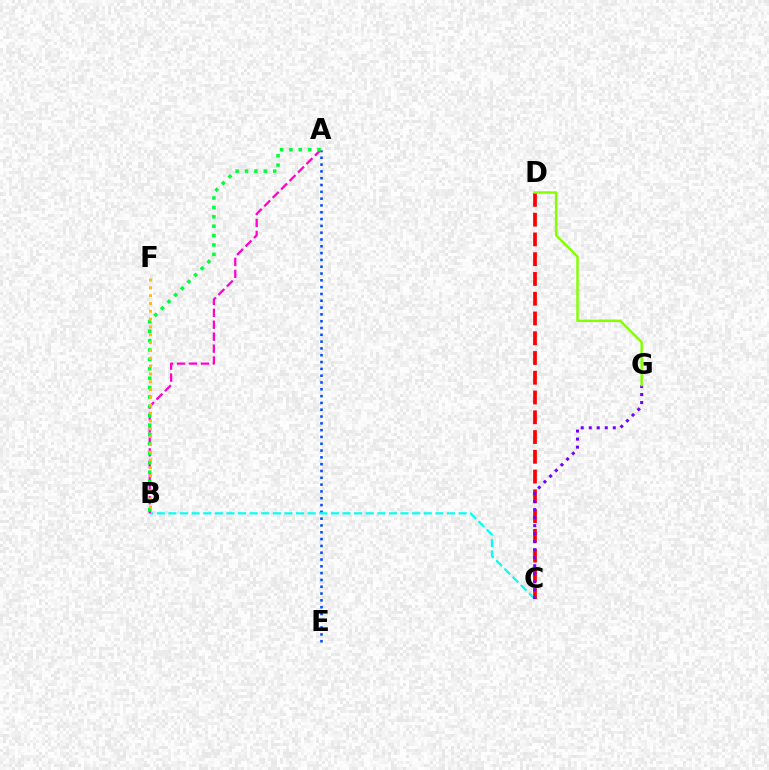{('A', 'E'): [{'color': '#004bff', 'line_style': 'dotted', 'thickness': 1.85}], ('B', 'C'): [{'color': '#00fff6', 'line_style': 'dashed', 'thickness': 1.58}], ('C', 'D'): [{'color': '#ff0000', 'line_style': 'dashed', 'thickness': 2.68}], ('A', 'B'): [{'color': '#ff00cf', 'line_style': 'dashed', 'thickness': 1.62}, {'color': '#00ff39', 'line_style': 'dotted', 'thickness': 2.55}], ('C', 'G'): [{'color': '#7200ff', 'line_style': 'dotted', 'thickness': 2.18}], ('D', 'G'): [{'color': '#84ff00', 'line_style': 'solid', 'thickness': 1.77}], ('B', 'F'): [{'color': '#ffbd00', 'line_style': 'dotted', 'thickness': 2.13}]}